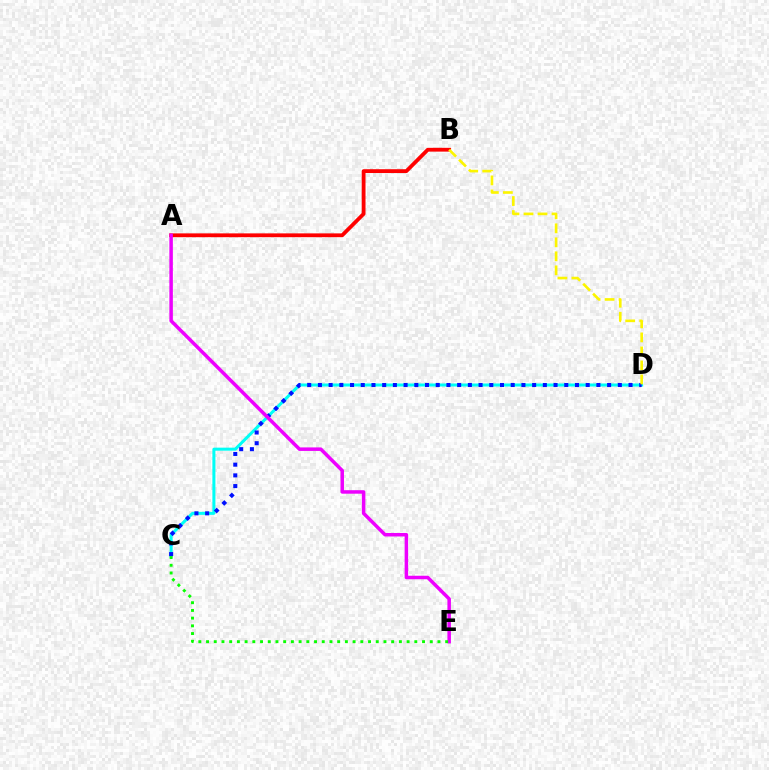{('C', 'D'): [{'color': '#00fff6', 'line_style': 'solid', 'thickness': 2.18}, {'color': '#0010ff', 'line_style': 'dotted', 'thickness': 2.91}], ('A', 'B'): [{'color': '#ff0000', 'line_style': 'solid', 'thickness': 2.74}], ('A', 'E'): [{'color': '#ee00ff', 'line_style': 'solid', 'thickness': 2.52}], ('B', 'D'): [{'color': '#fcf500', 'line_style': 'dashed', 'thickness': 1.9}], ('C', 'E'): [{'color': '#08ff00', 'line_style': 'dotted', 'thickness': 2.1}]}